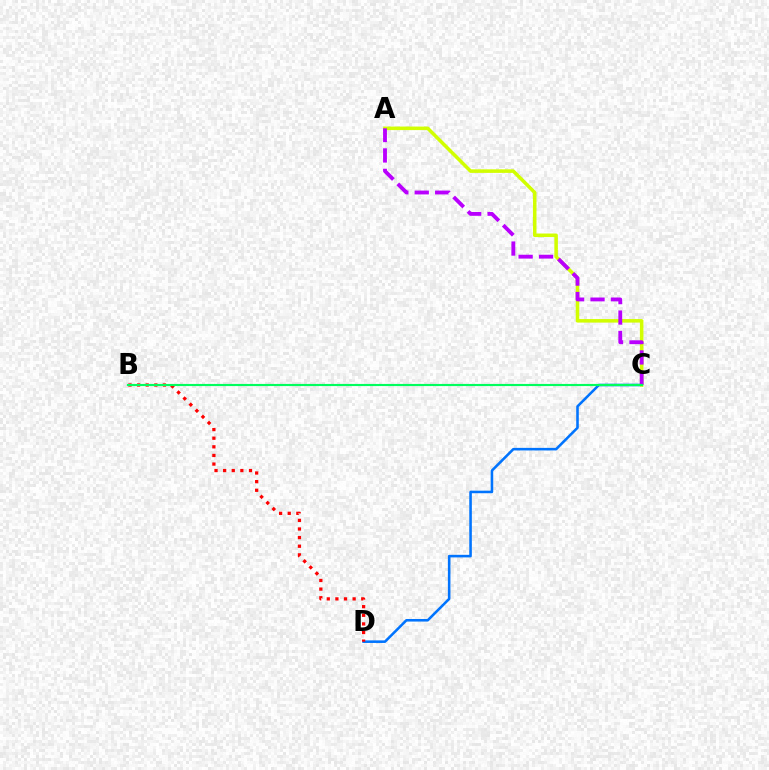{('C', 'D'): [{'color': '#0074ff', 'line_style': 'solid', 'thickness': 1.85}], ('A', 'C'): [{'color': '#d1ff00', 'line_style': 'solid', 'thickness': 2.55}, {'color': '#b900ff', 'line_style': 'dashed', 'thickness': 2.78}], ('B', 'D'): [{'color': '#ff0000', 'line_style': 'dotted', 'thickness': 2.34}], ('B', 'C'): [{'color': '#00ff5c', 'line_style': 'solid', 'thickness': 1.54}]}